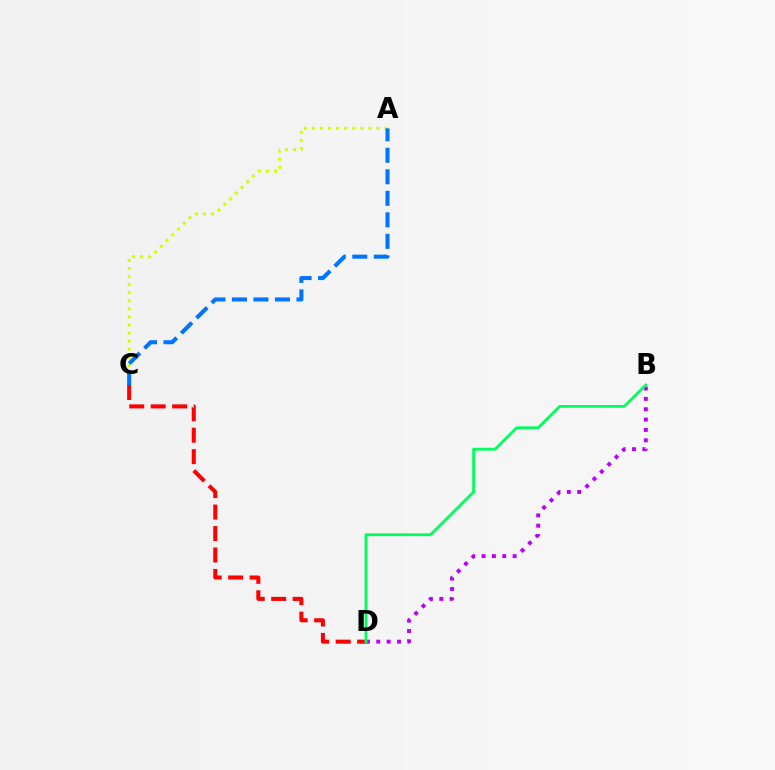{('C', 'D'): [{'color': '#ff0000', 'line_style': 'dashed', 'thickness': 2.92}], ('B', 'D'): [{'color': '#b900ff', 'line_style': 'dotted', 'thickness': 2.81}, {'color': '#00ff5c', 'line_style': 'solid', 'thickness': 2.02}], ('A', 'C'): [{'color': '#d1ff00', 'line_style': 'dotted', 'thickness': 2.19}, {'color': '#0074ff', 'line_style': 'dashed', 'thickness': 2.92}]}